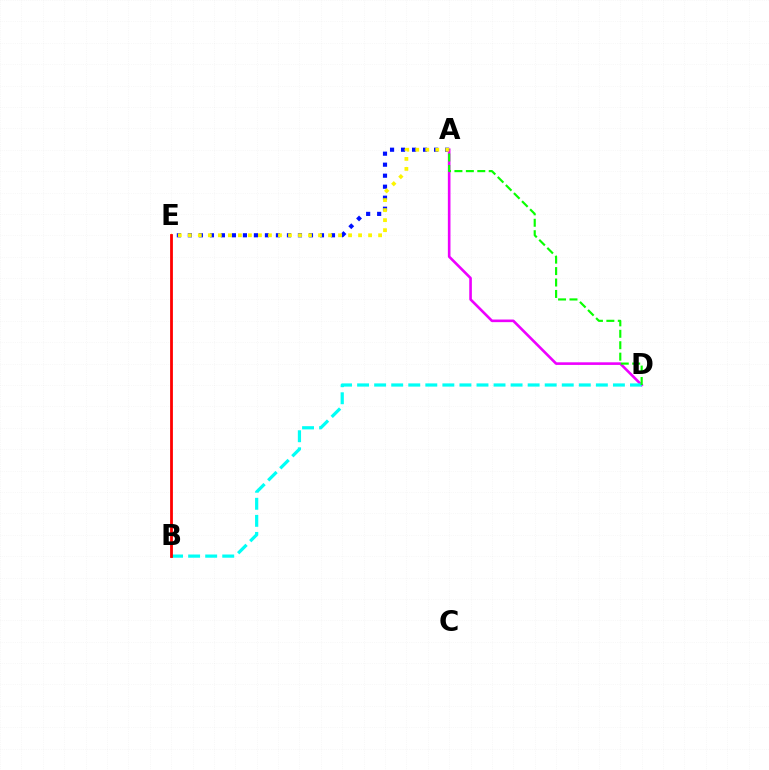{('A', 'E'): [{'color': '#0010ff', 'line_style': 'dotted', 'thickness': 2.99}, {'color': '#fcf500', 'line_style': 'dotted', 'thickness': 2.72}], ('A', 'D'): [{'color': '#ee00ff', 'line_style': 'solid', 'thickness': 1.89}, {'color': '#08ff00', 'line_style': 'dashed', 'thickness': 1.55}], ('B', 'D'): [{'color': '#00fff6', 'line_style': 'dashed', 'thickness': 2.32}], ('B', 'E'): [{'color': '#ff0000', 'line_style': 'solid', 'thickness': 2.01}]}